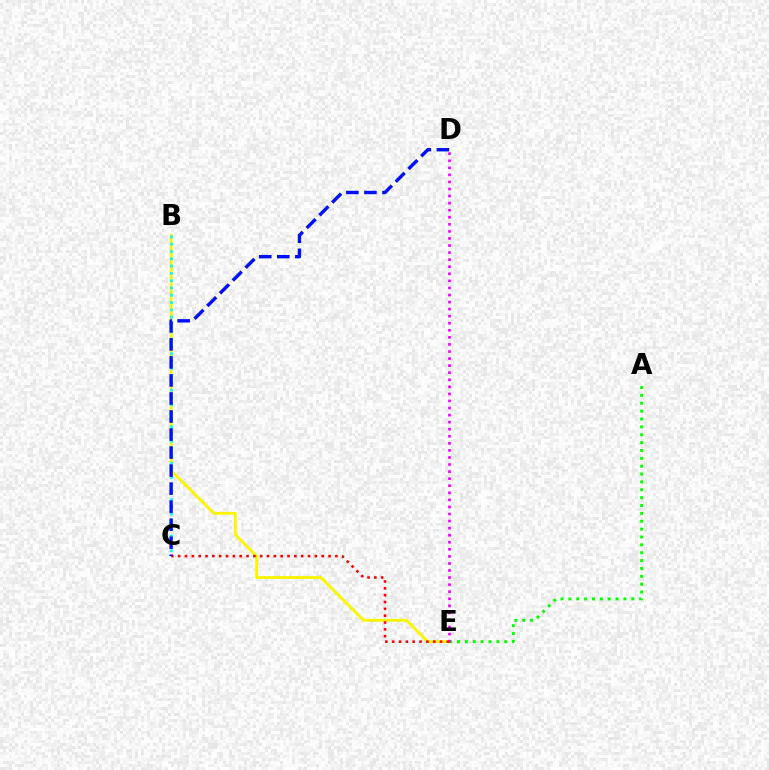{('B', 'E'): [{'color': '#fcf500', 'line_style': 'solid', 'thickness': 2.06}], ('A', 'E'): [{'color': '#08ff00', 'line_style': 'dotted', 'thickness': 2.14}], ('D', 'E'): [{'color': '#ee00ff', 'line_style': 'dotted', 'thickness': 1.92}], ('B', 'C'): [{'color': '#00fff6', 'line_style': 'dotted', 'thickness': 1.98}], ('C', 'E'): [{'color': '#ff0000', 'line_style': 'dotted', 'thickness': 1.86}], ('C', 'D'): [{'color': '#0010ff', 'line_style': 'dashed', 'thickness': 2.45}]}